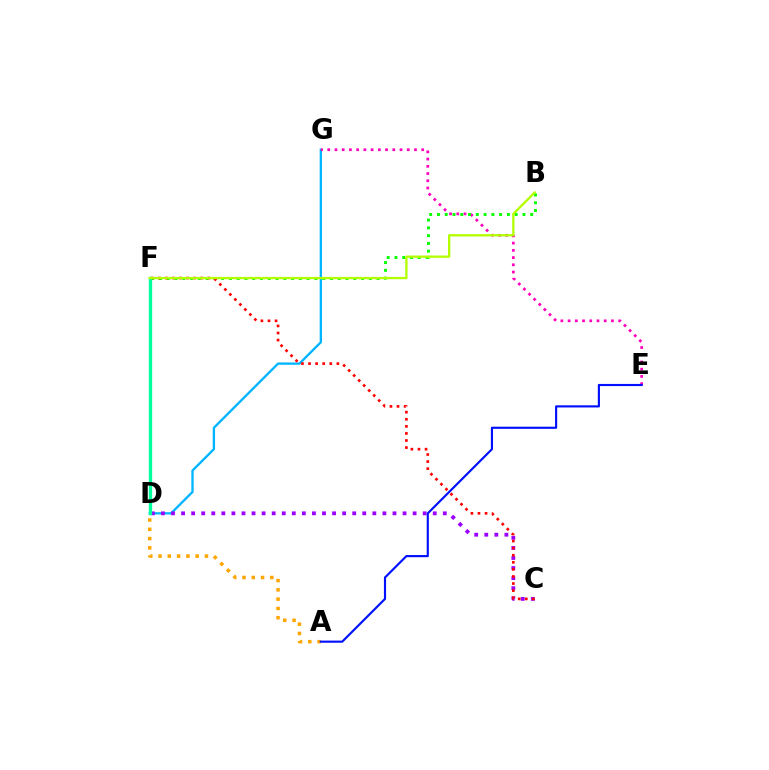{('D', 'G'): [{'color': '#00b5ff', 'line_style': 'solid', 'thickness': 1.67}], ('C', 'D'): [{'color': '#9b00ff', 'line_style': 'dotted', 'thickness': 2.73}], ('A', 'D'): [{'color': '#ffa500', 'line_style': 'dotted', 'thickness': 2.52}], ('E', 'G'): [{'color': '#ff00bd', 'line_style': 'dotted', 'thickness': 1.96}], ('B', 'F'): [{'color': '#08ff00', 'line_style': 'dotted', 'thickness': 2.11}, {'color': '#b3ff00', 'line_style': 'solid', 'thickness': 1.66}], ('A', 'E'): [{'color': '#0010ff', 'line_style': 'solid', 'thickness': 1.55}], ('C', 'F'): [{'color': '#ff0000', 'line_style': 'dotted', 'thickness': 1.92}], ('D', 'F'): [{'color': '#00ff9d', 'line_style': 'solid', 'thickness': 2.38}]}